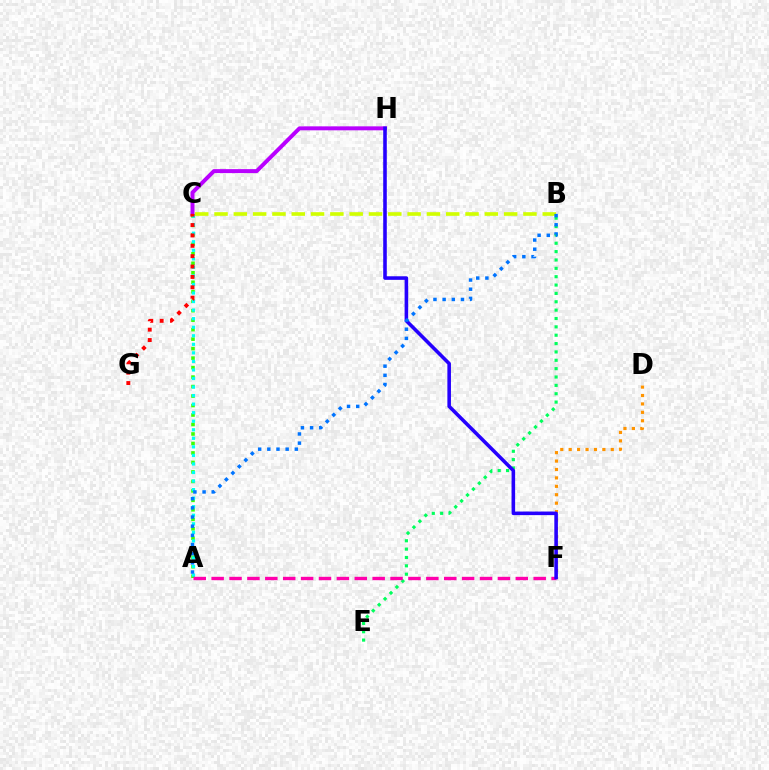{('A', 'C'): [{'color': '#3dff00', 'line_style': 'dotted', 'thickness': 2.58}, {'color': '#00fff6', 'line_style': 'dotted', 'thickness': 2.32}], ('C', 'H'): [{'color': '#b900ff', 'line_style': 'solid', 'thickness': 2.85}], ('D', 'F'): [{'color': '#ff9400', 'line_style': 'dotted', 'thickness': 2.29}], ('B', 'E'): [{'color': '#00ff5c', 'line_style': 'dotted', 'thickness': 2.27}], ('A', 'F'): [{'color': '#ff00ac', 'line_style': 'dashed', 'thickness': 2.43}], ('B', 'C'): [{'color': '#d1ff00', 'line_style': 'dashed', 'thickness': 2.62}], ('F', 'H'): [{'color': '#2500ff', 'line_style': 'solid', 'thickness': 2.57}], ('C', 'G'): [{'color': '#ff0000', 'line_style': 'dotted', 'thickness': 2.82}], ('A', 'B'): [{'color': '#0074ff', 'line_style': 'dotted', 'thickness': 2.49}]}